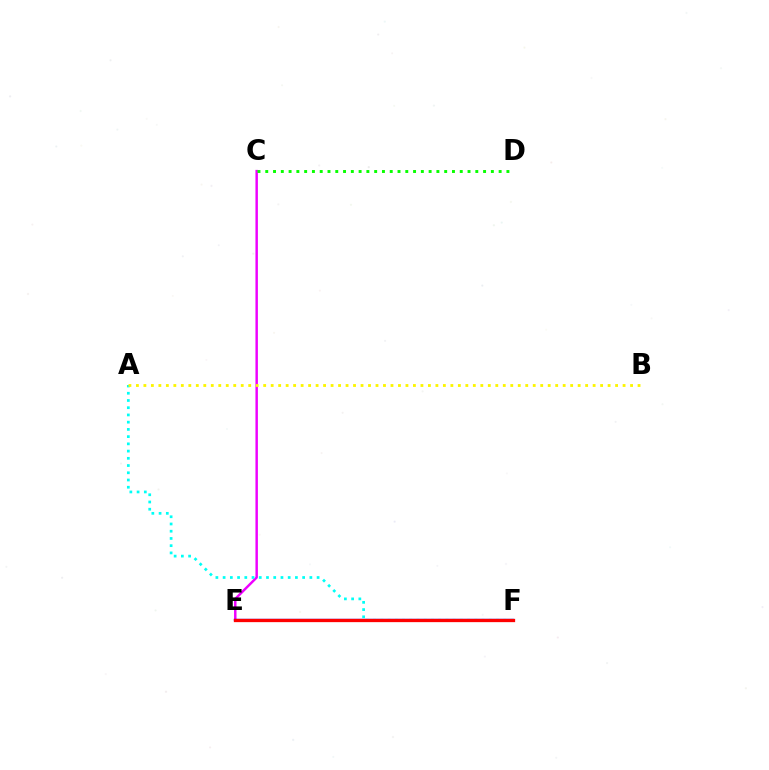{('C', 'E'): [{'color': '#ee00ff', 'line_style': 'solid', 'thickness': 1.77}], ('E', 'F'): [{'color': '#0010ff', 'line_style': 'solid', 'thickness': 1.67}, {'color': '#ff0000', 'line_style': 'solid', 'thickness': 2.36}], ('A', 'F'): [{'color': '#00fff6', 'line_style': 'dotted', 'thickness': 1.96}], ('C', 'D'): [{'color': '#08ff00', 'line_style': 'dotted', 'thickness': 2.11}], ('A', 'B'): [{'color': '#fcf500', 'line_style': 'dotted', 'thickness': 2.03}]}